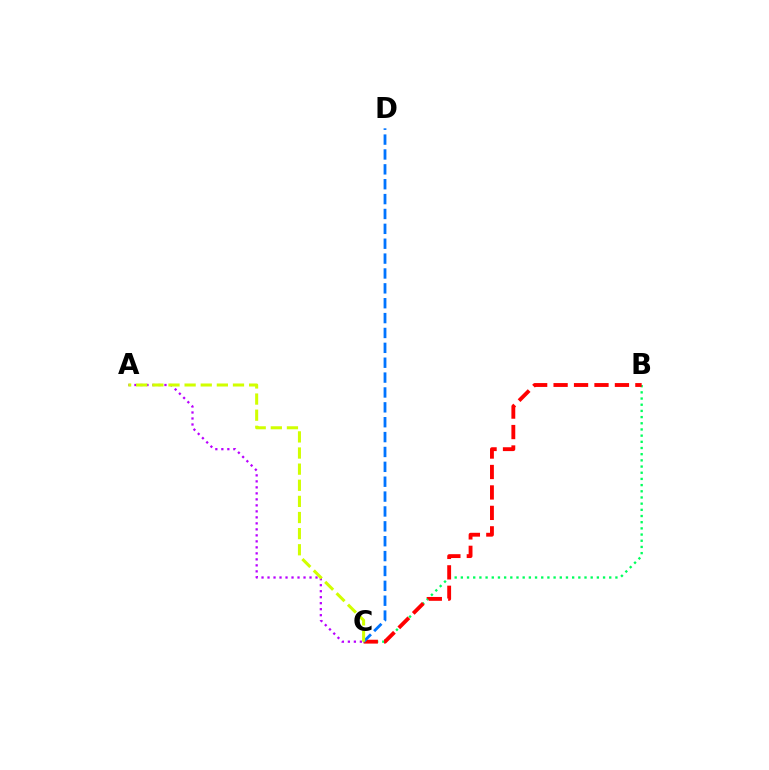{('B', 'C'): [{'color': '#00ff5c', 'line_style': 'dotted', 'thickness': 1.68}, {'color': '#ff0000', 'line_style': 'dashed', 'thickness': 2.78}], ('C', 'D'): [{'color': '#0074ff', 'line_style': 'dashed', 'thickness': 2.02}], ('A', 'C'): [{'color': '#b900ff', 'line_style': 'dotted', 'thickness': 1.63}, {'color': '#d1ff00', 'line_style': 'dashed', 'thickness': 2.19}]}